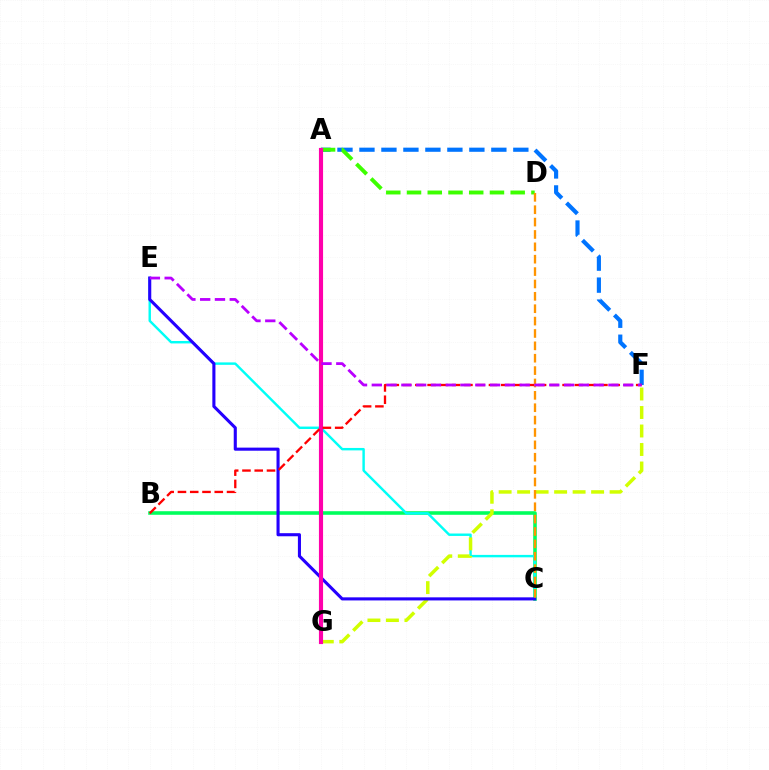{('A', 'F'): [{'color': '#0074ff', 'line_style': 'dashed', 'thickness': 2.99}], ('B', 'C'): [{'color': '#00ff5c', 'line_style': 'solid', 'thickness': 2.58}], ('C', 'E'): [{'color': '#00fff6', 'line_style': 'solid', 'thickness': 1.75}, {'color': '#2500ff', 'line_style': 'solid', 'thickness': 2.23}], ('F', 'G'): [{'color': '#d1ff00', 'line_style': 'dashed', 'thickness': 2.51}], ('A', 'D'): [{'color': '#3dff00', 'line_style': 'dashed', 'thickness': 2.82}], ('A', 'G'): [{'color': '#ff00ac', 'line_style': 'solid', 'thickness': 2.97}], ('C', 'D'): [{'color': '#ff9400', 'line_style': 'dashed', 'thickness': 1.68}], ('B', 'F'): [{'color': '#ff0000', 'line_style': 'dashed', 'thickness': 1.67}], ('E', 'F'): [{'color': '#b900ff', 'line_style': 'dashed', 'thickness': 2.01}]}